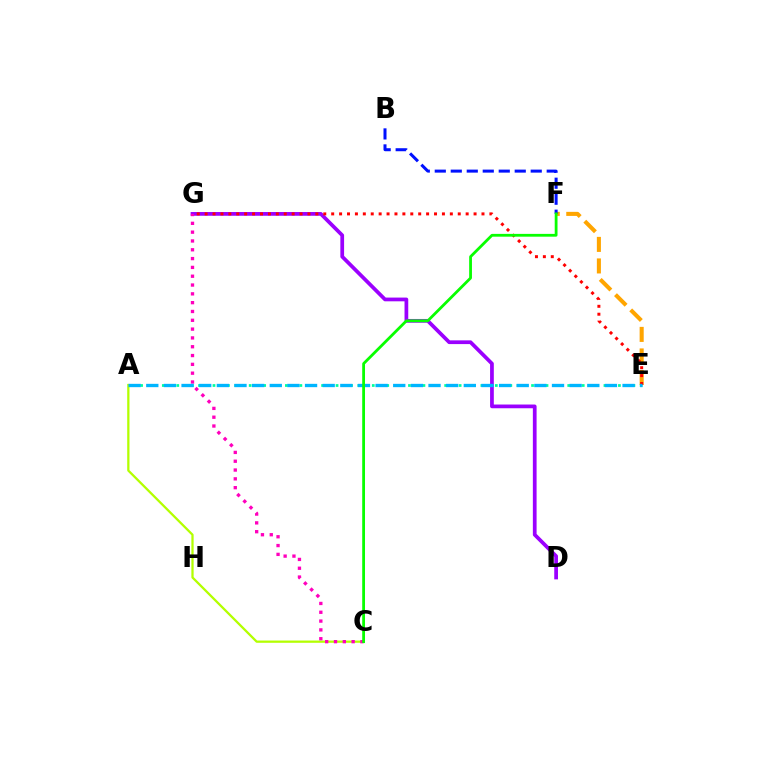{('D', 'G'): [{'color': '#9b00ff', 'line_style': 'solid', 'thickness': 2.69}], ('E', 'F'): [{'color': '#ffa500', 'line_style': 'dashed', 'thickness': 2.93}], ('A', 'E'): [{'color': '#00ff9d', 'line_style': 'dotted', 'thickness': 1.97}, {'color': '#00b5ff', 'line_style': 'dashed', 'thickness': 2.4}], ('E', 'G'): [{'color': '#ff0000', 'line_style': 'dotted', 'thickness': 2.15}], ('B', 'F'): [{'color': '#0010ff', 'line_style': 'dashed', 'thickness': 2.17}], ('A', 'C'): [{'color': '#b3ff00', 'line_style': 'solid', 'thickness': 1.63}], ('C', 'G'): [{'color': '#ff00bd', 'line_style': 'dotted', 'thickness': 2.39}], ('C', 'F'): [{'color': '#08ff00', 'line_style': 'solid', 'thickness': 2.01}]}